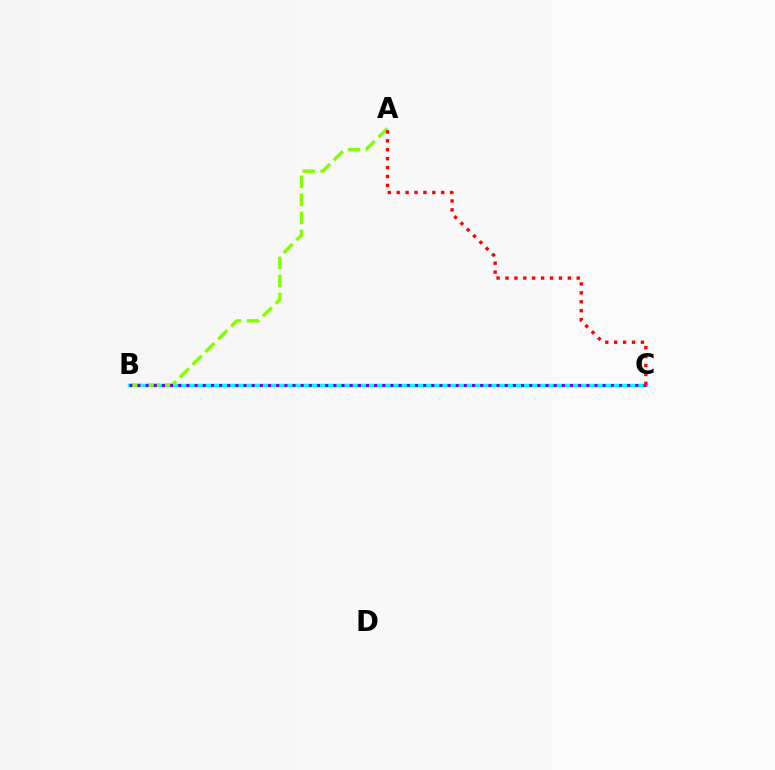{('B', 'C'): [{'color': '#00fff6', 'line_style': 'solid', 'thickness': 2.46}, {'color': '#7200ff', 'line_style': 'dotted', 'thickness': 2.22}], ('A', 'B'): [{'color': '#84ff00', 'line_style': 'dashed', 'thickness': 2.45}], ('A', 'C'): [{'color': '#ff0000', 'line_style': 'dotted', 'thickness': 2.42}]}